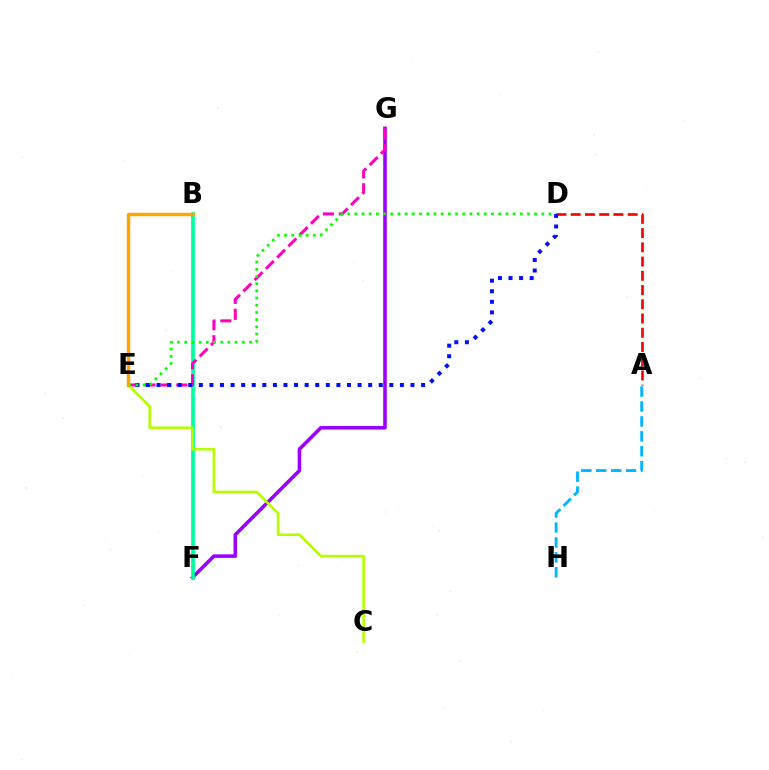{('A', 'D'): [{'color': '#ff0000', 'line_style': 'dashed', 'thickness': 1.93}], ('F', 'G'): [{'color': '#9b00ff', 'line_style': 'solid', 'thickness': 2.57}], ('B', 'F'): [{'color': '#00ff9d', 'line_style': 'solid', 'thickness': 2.7}], ('E', 'G'): [{'color': '#ff00bd', 'line_style': 'dashed', 'thickness': 2.16}], ('C', 'E'): [{'color': '#b3ff00', 'line_style': 'solid', 'thickness': 1.87}], ('D', 'E'): [{'color': '#0010ff', 'line_style': 'dotted', 'thickness': 2.88}, {'color': '#08ff00', 'line_style': 'dotted', 'thickness': 1.95}], ('B', 'E'): [{'color': '#ffa500', 'line_style': 'solid', 'thickness': 2.49}], ('A', 'H'): [{'color': '#00b5ff', 'line_style': 'dashed', 'thickness': 2.03}]}